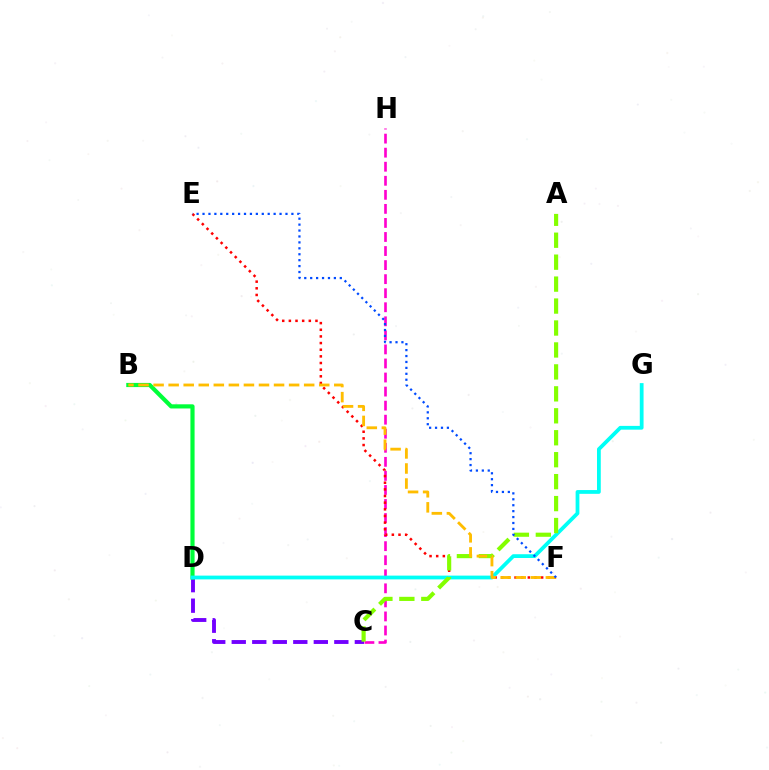{('C', 'H'): [{'color': '#ff00cf', 'line_style': 'dashed', 'thickness': 1.91}], ('C', 'D'): [{'color': '#7200ff', 'line_style': 'dashed', 'thickness': 2.79}], ('E', 'F'): [{'color': '#ff0000', 'line_style': 'dotted', 'thickness': 1.81}, {'color': '#004bff', 'line_style': 'dotted', 'thickness': 1.61}], ('B', 'D'): [{'color': '#00ff39', 'line_style': 'solid', 'thickness': 3.0}], ('D', 'G'): [{'color': '#00fff6', 'line_style': 'solid', 'thickness': 2.72}], ('A', 'C'): [{'color': '#84ff00', 'line_style': 'dashed', 'thickness': 2.98}], ('B', 'F'): [{'color': '#ffbd00', 'line_style': 'dashed', 'thickness': 2.05}]}